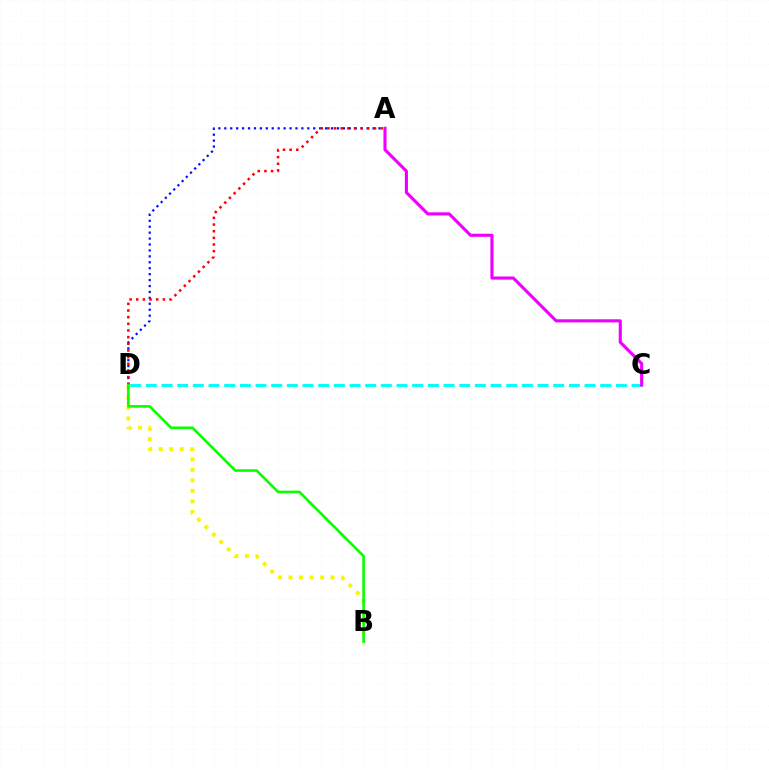{('A', 'D'): [{'color': '#0010ff', 'line_style': 'dotted', 'thickness': 1.61}, {'color': '#ff0000', 'line_style': 'dotted', 'thickness': 1.81}], ('C', 'D'): [{'color': '#00fff6', 'line_style': 'dashed', 'thickness': 2.13}], ('A', 'C'): [{'color': '#ee00ff', 'line_style': 'solid', 'thickness': 2.24}], ('B', 'D'): [{'color': '#fcf500', 'line_style': 'dotted', 'thickness': 2.85}, {'color': '#08ff00', 'line_style': 'solid', 'thickness': 1.88}]}